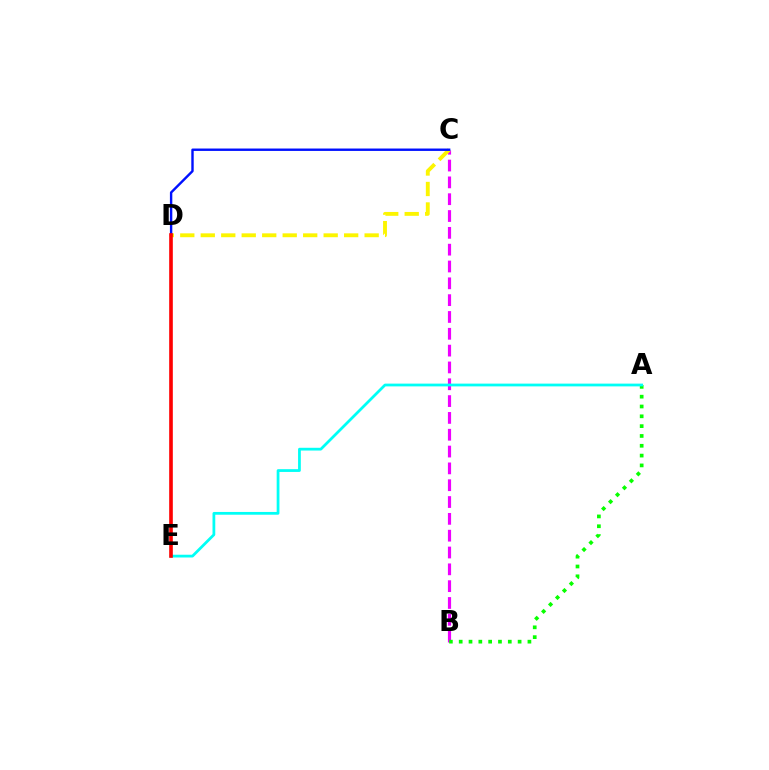{('B', 'C'): [{'color': '#ee00ff', 'line_style': 'dashed', 'thickness': 2.29}], ('C', 'D'): [{'color': '#fcf500', 'line_style': 'dashed', 'thickness': 2.78}, {'color': '#0010ff', 'line_style': 'solid', 'thickness': 1.73}], ('A', 'B'): [{'color': '#08ff00', 'line_style': 'dotted', 'thickness': 2.67}], ('A', 'E'): [{'color': '#00fff6', 'line_style': 'solid', 'thickness': 1.99}], ('D', 'E'): [{'color': '#ff0000', 'line_style': 'solid', 'thickness': 2.61}]}